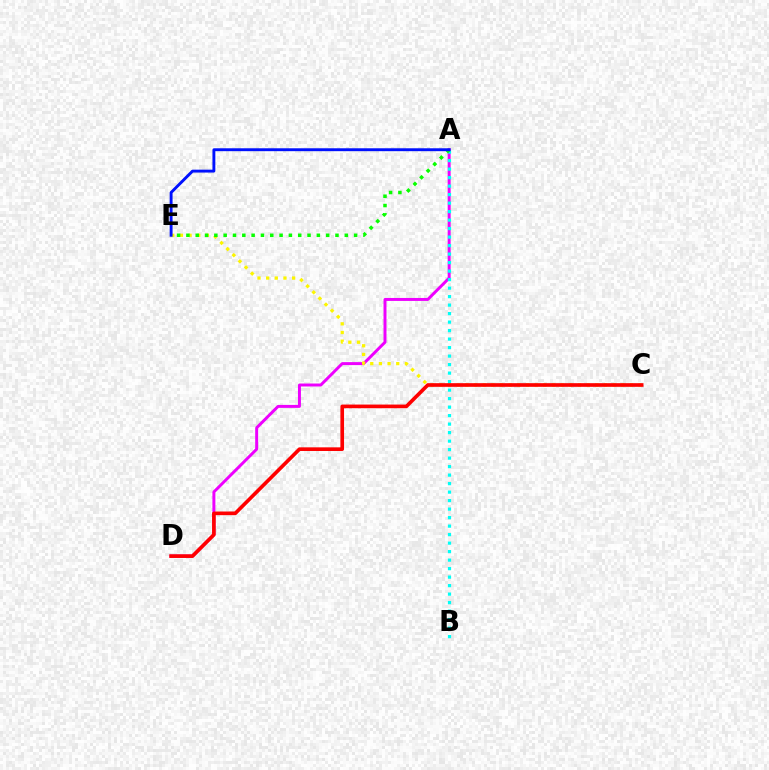{('A', 'D'): [{'color': '#ee00ff', 'line_style': 'solid', 'thickness': 2.13}], ('C', 'E'): [{'color': '#fcf500', 'line_style': 'dotted', 'thickness': 2.35}], ('A', 'B'): [{'color': '#00fff6', 'line_style': 'dotted', 'thickness': 2.31}], ('A', 'E'): [{'color': '#08ff00', 'line_style': 'dotted', 'thickness': 2.53}, {'color': '#0010ff', 'line_style': 'solid', 'thickness': 2.09}], ('C', 'D'): [{'color': '#ff0000', 'line_style': 'solid', 'thickness': 2.63}]}